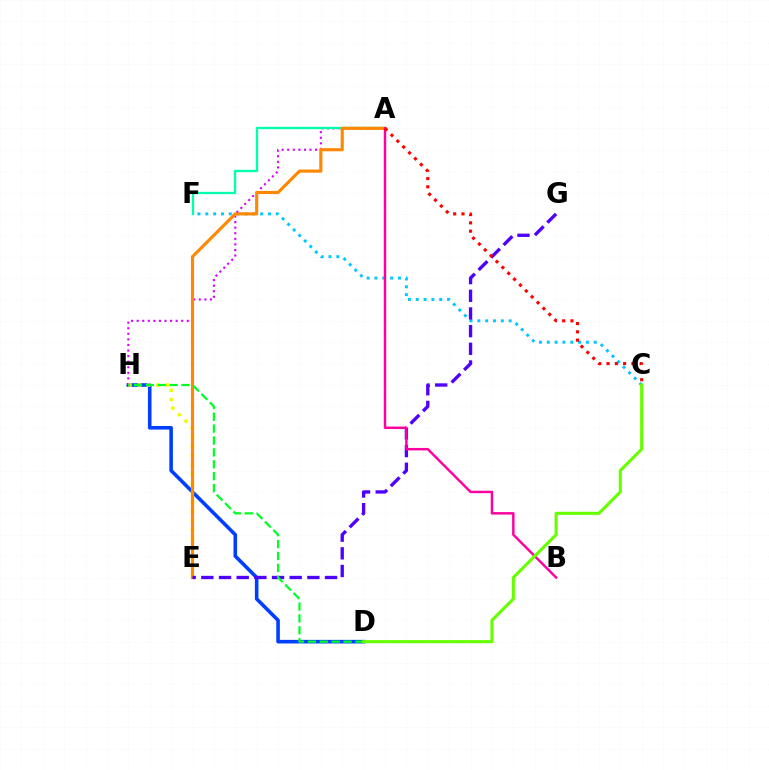{('D', 'H'): [{'color': '#003fff', 'line_style': 'solid', 'thickness': 2.59}, {'color': '#00ff27', 'line_style': 'dashed', 'thickness': 1.62}], ('C', 'F'): [{'color': '#00c7ff', 'line_style': 'dotted', 'thickness': 2.13}], ('A', 'H'): [{'color': '#d600ff', 'line_style': 'dotted', 'thickness': 1.51}], ('A', 'F'): [{'color': '#00ffaf', 'line_style': 'solid', 'thickness': 1.67}], ('E', 'H'): [{'color': '#eeff00', 'line_style': 'dotted', 'thickness': 2.52}], ('A', 'E'): [{'color': '#ff8800', 'line_style': 'solid', 'thickness': 2.25}], ('E', 'G'): [{'color': '#4f00ff', 'line_style': 'dashed', 'thickness': 2.4}], ('A', 'B'): [{'color': '#ff00a0', 'line_style': 'solid', 'thickness': 1.77}], ('C', 'D'): [{'color': '#66ff00', 'line_style': 'solid', 'thickness': 2.22}], ('A', 'C'): [{'color': '#ff0000', 'line_style': 'dotted', 'thickness': 2.25}]}